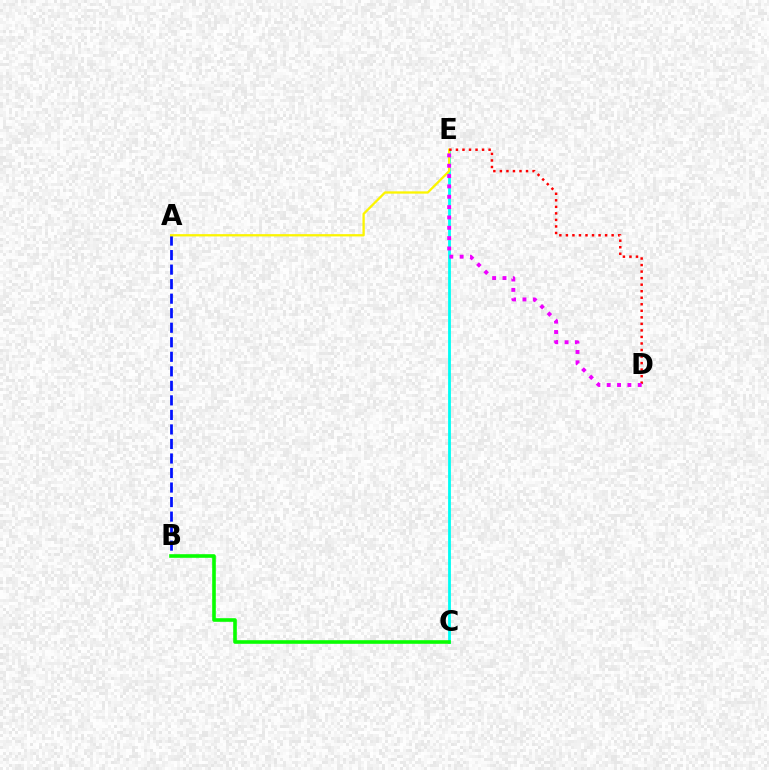{('A', 'B'): [{'color': '#0010ff', 'line_style': 'dashed', 'thickness': 1.97}], ('C', 'E'): [{'color': '#00fff6', 'line_style': 'solid', 'thickness': 2.02}], ('B', 'C'): [{'color': '#08ff00', 'line_style': 'solid', 'thickness': 2.6}], ('A', 'E'): [{'color': '#fcf500', 'line_style': 'solid', 'thickness': 1.65}], ('D', 'E'): [{'color': '#ff0000', 'line_style': 'dotted', 'thickness': 1.78}, {'color': '#ee00ff', 'line_style': 'dotted', 'thickness': 2.81}]}